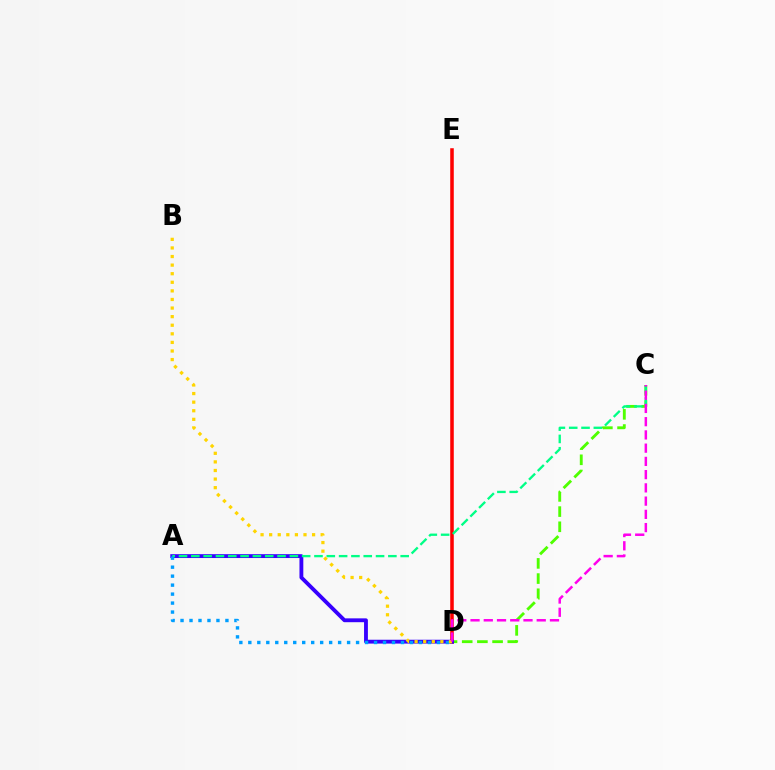{('D', 'E'): [{'color': '#ff0000', 'line_style': 'solid', 'thickness': 2.55}], ('C', 'D'): [{'color': '#4fff00', 'line_style': 'dashed', 'thickness': 2.06}, {'color': '#ff00ed', 'line_style': 'dashed', 'thickness': 1.8}], ('A', 'D'): [{'color': '#3700ff', 'line_style': 'solid', 'thickness': 2.77}, {'color': '#009eff', 'line_style': 'dotted', 'thickness': 2.44}], ('A', 'C'): [{'color': '#00ff86', 'line_style': 'dashed', 'thickness': 1.67}], ('B', 'D'): [{'color': '#ffd500', 'line_style': 'dotted', 'thickness': 2.33}]}